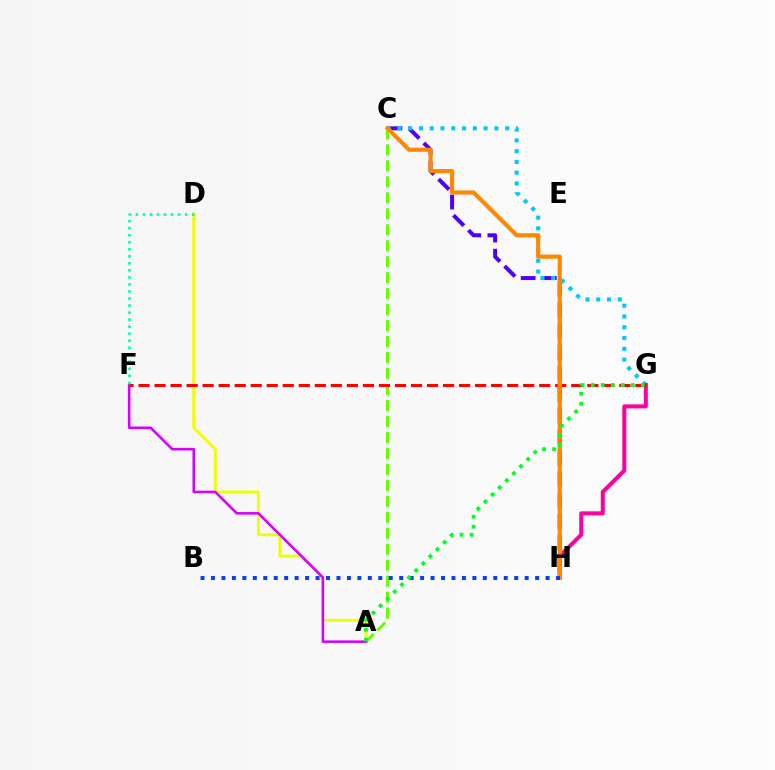{('C', 'H'): [{'color': '#4f00ff', 'line_style': 'dashed', 'thickness': 2.87}, {'color': '#ff8800', 'line_style': 'solid', 'thickness': 2.99}], ('A', 'D'): [{'color': '#eeff00', 'line_style': 'solid', 'thickness': 2.12}], ('C', 'G'): [{'color': '#00c7ff', 'line_style': 'dotted', 'thickness': 2.93}], ('A', 'C'): [{'color': '#66ff00', 'line_style': 'dashed', 'thickness': 2.17}], ('G', 'H'): [{'color': '#ff00a0', 'line_style': 'solid', 'thickness': 2.89}], ('A', 'F'): [{'color': '#d600ff', 'line_style': 'solid', 'thickness': 1.85}], ('F', 'G'): [{'color': '#ff0000', 'line_style': 'dashed', 'thickness': 2.18}], ('B', 'H'): [{'color': '#003fff', 'line_style': 'dotted', 'thickness': 2.84}], ('D', 'F'): [{'color': '#00ffaf', 'line_style': 'dotted', 'thickness': 1.91}], ('A', 'G'): [{'color': '#00ff27', 'line_style': 'dotted', 'thickness': 2.72}]}